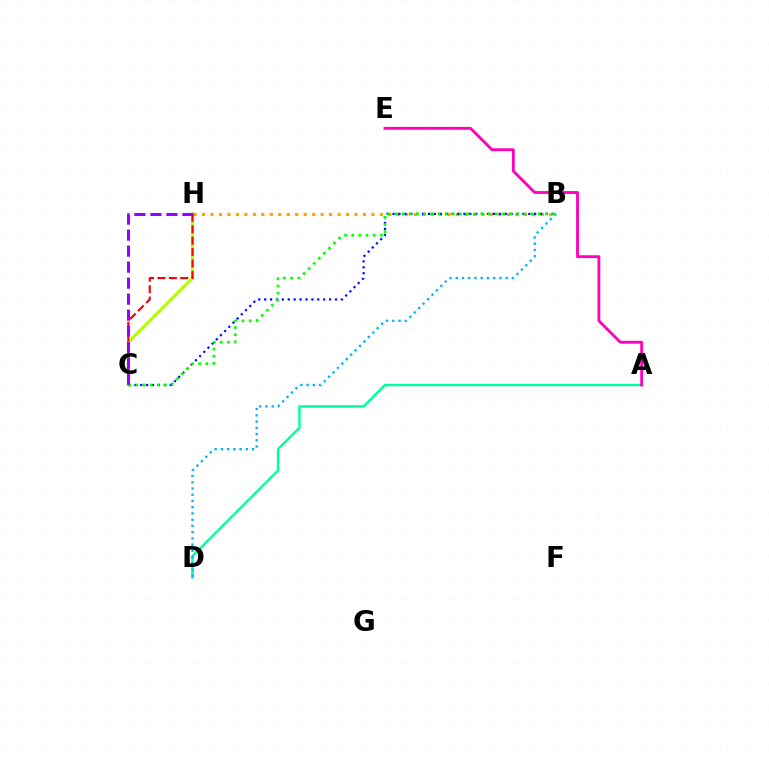{('A', 'D'): [{'color': '#00ff9d', 'line_style': 'solid', 'thickness': 1.76}], ('B', 'D'): [{'color': '#00b5ff', 'line_style': 'dotted', 'thickness': 1.7}], ('C', 'H'): [{'color': '#b3ff00', 'line_style': 'solid', 'thickness': 2.23}, {'color': '#ff0000', 'line_style': 'dashed', 'thickness': 1.55}, {'color': '#9b00ff', 'line_style': 'dashed', 'thickness': 2.17}], ('B', 'H'): [{'color': '#ffa500', 'line_style': 'dotted', 'thickness': 2.3}], ('B', 'C'): [{'color': '#0010ff', 'line_style': 'dotted', 'thickness': 1.6}, {'color': '#08ff00', 'line_style': 'dotted', 'thickness': 1.95}], ('A', 'E'): [{'color': '#ff00bd', 'line_style': 'solid', 'thickness': 2.05}]}